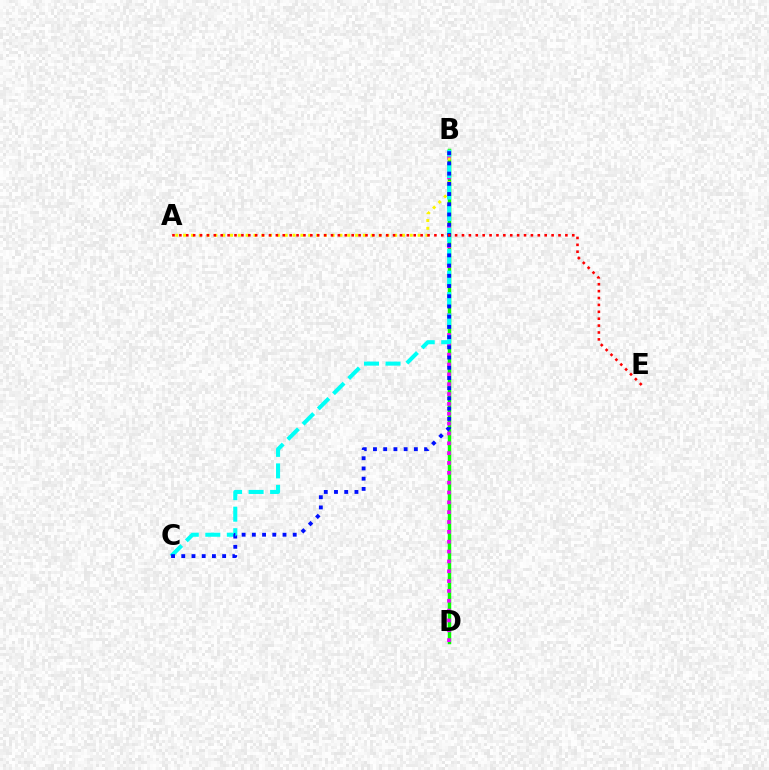{('B', 'D'): [{'color': '#08ff00', 'line_style': 'solid', 'thickness': 2.5}, {'color': '#ee00ff', 'line_style': 'dotted', 'thickness': 2.67}], ('A', 'B'): [{'color': '#fcf500', 'line_style': 'dotted', 'thickness': 2.12}], ('B', 'C'): [{'color': '#00fff6', 'line_style': 'dashed', 'thickness': 2.92}, {'color': '#0010ff', 'line_style': 'dotted', 'thickness': 2.78}], ('A', 'E'): [{'color': '#ff0000', 'line_style': 'dotted', 'thickness': 1.87}]}